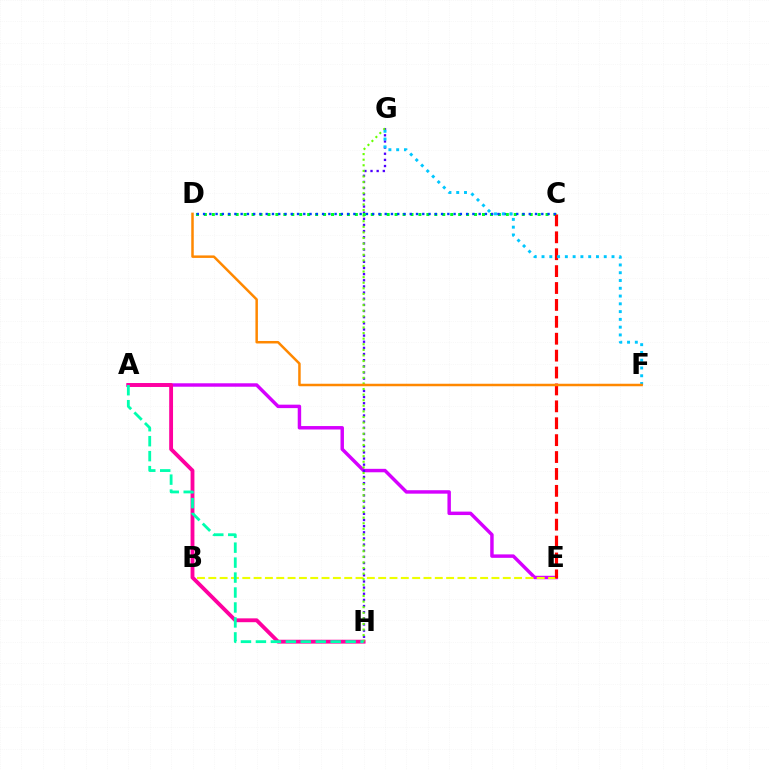{('A', 'E'): [{'color': '#d600ff', 'line_style': 'solid', 'thickness': 2.48}], ('B', 'E'): [{'color': '#eeff00', 'line_style': 'dashed', 'thickness': 1.54}], ('A', 'H'): [{'color': '#ff00a0', 'line_style': 'solid', 'thickness': 2.77}, {'color': '#00ffaf', 'line_style': 'dashed', 'thickness': 2.03}], ('G', 'H'): [{'color': '#4f00ff', 'line_style': 'dotted', 'thickness': 1.67}, {'color': '#66ff00', 'line_style': 'dotted', 'thickness': 1.52}], ('C', 'D'): [{'color': '#00ff27', 'line_style': 'dotted', 'thickness': 2.16}, {'color': '#003fff', 'line_style': 'dotted', 'thickness': 1.7}], ('C', 'E'): [{'color': '#ff0000', 'line_style': 'dashed', 'thickness': 2.3}], ('F', 'G'): [{'color': '#00c7ff', 'line_style': 'dotted', 'thickness': 2.11}], ('D', 'F'): [{'color': '#ff8800', 'line_style': 'solid', 'thickness': 1.8}]}